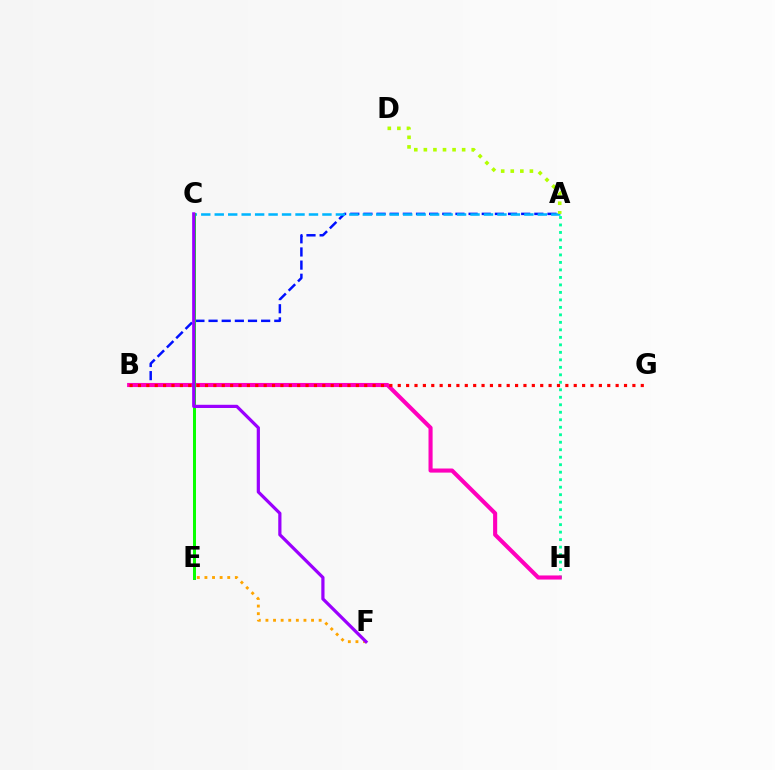{('A', 'B'): [{'color': '#0010ff', 'line_style': 'dashed', 'thickness': 1.79}], ('A', 'H'): [{'color': '#00ff9d', 'line_style': 'dotted', 'thickness': 2.04}], ('A', 'C'): [{'color': '#00b5ff', 'line_style': 'dashed', 'thickness': 1.83}], ('A', 'D'): [{'color': '#b3ff00', 'line_style': 'dotted', 'thickness': 2.6}], ('E', 'F'): [{'color': '#ffa500', 'line_style': 'dotted', 'thickness': 2.07}], ('B', 'H'): [{'color': '#ff00bd', 'line_style': 'solid', 'thickness': 2.95}], ('C', 'E'): [{'color': '#08ff00', 'line_style': 'solid', 'thickness': 2.17}], ('B', 'G'): [{'color': '#ff0000', 'line_style': 'dotted', 'thickness': 2.28}], ('C', 'F'): [{'color': '#9b00ff', 'line_style': 'solid', 'thickness': 2.31}]}